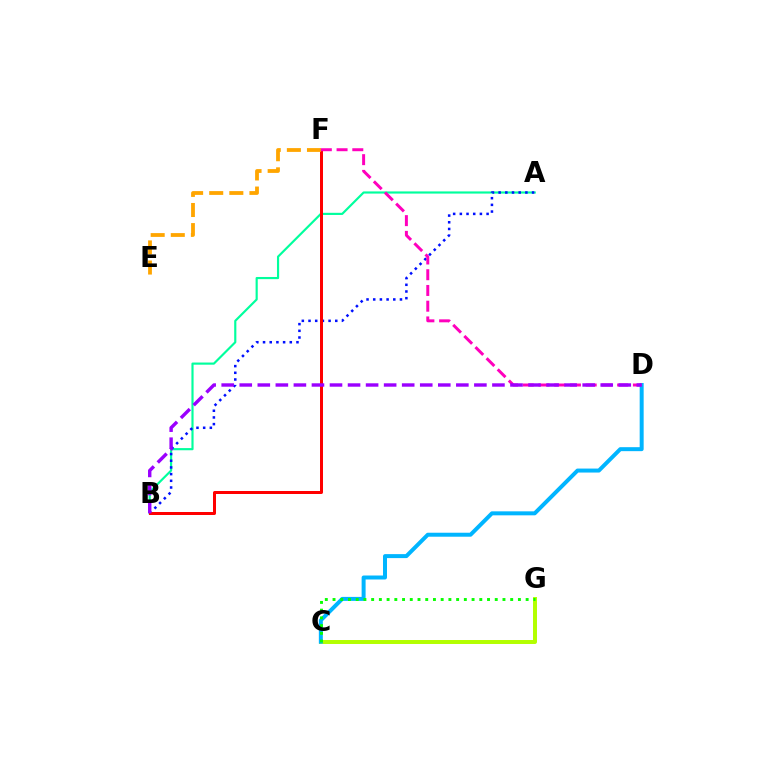{('C', 'G'): [{'color': '#b3ff00', 'line_style': 'solid', 'thickness': 2.86}, {'color': '#08ff00', 'line_style': 'dotted', 'thickness': 2.1}], ('A', 'B'): [{'color': '#00ff9d', 'line_style': 'solid', 'thickness': 1.56}, {'color': '#0010ff', 'line_style': 'dotted', 'thickness': 1.82}], ('C', 'D'): [{'color': '#00b5ff', 'line_style': 'solid', 'thickness': 2.87}], ('B', 'F'): [{'color': '#ff0000', 'line_style': 'solid', 'thickness': 2.16}], ('E', 'F'): [{'color': '#ffa500', 'line_style': 'dashed', 'thickness': 2.73}], ('D', 'F'): [{'color': '#ff00bd', 'line_style': 'dashed', 'thickness': 2.14}], ('B', 'D'): [{'color': '#9b00ff', 'line_style': 'dashed', 'thickness': 2.45}]}